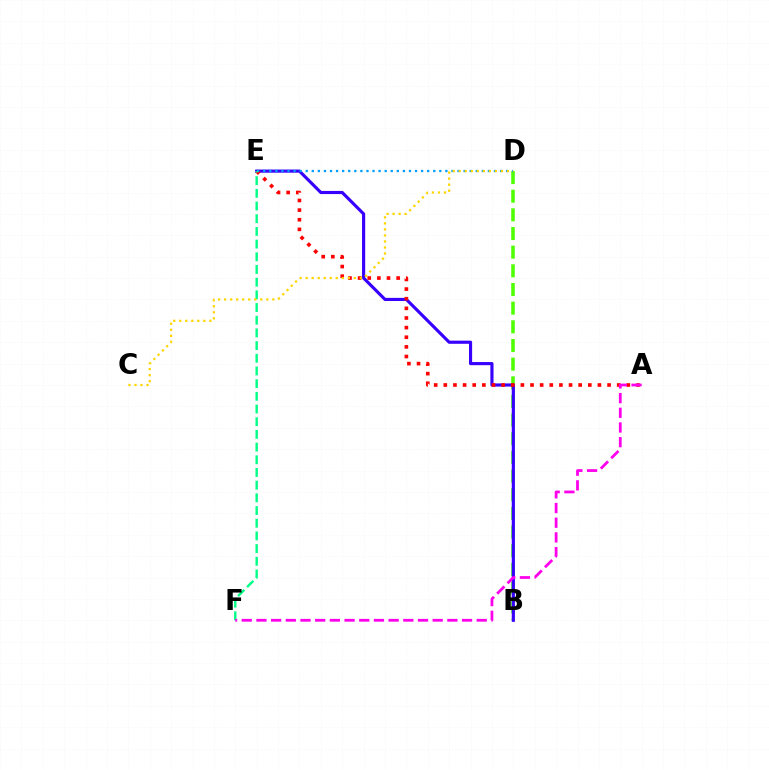{('B', 'D'): [{'color': '#4fff00', 'line_style': 'dashed', 'thickness': 2.54}], ('B', 'E'): [{'color': '#3700ff', 'line_style': 'solid', 'thickness': 2.26}], ('A', 'E'): [{'color': '#ff0000', 'line_style': 'dotted', 'thickness': 2.62}], ('D', 'E'): [{'color': '#009eff', 'line_style': 'dotted', 'thickness': 1.65}], ('E', 'F'): [{'color': '#00ff86', 'line_style': 'dashed', 'thickness': 1.72}], ('A', 'F'): [{'color': '#ff00ed', 'line_style': 'dashed', 'thickness': 2.0}], ('C', 'D'): [{'color': '#ffd500', 'line_style': 'dotted', 'thickness': 1.64}]}